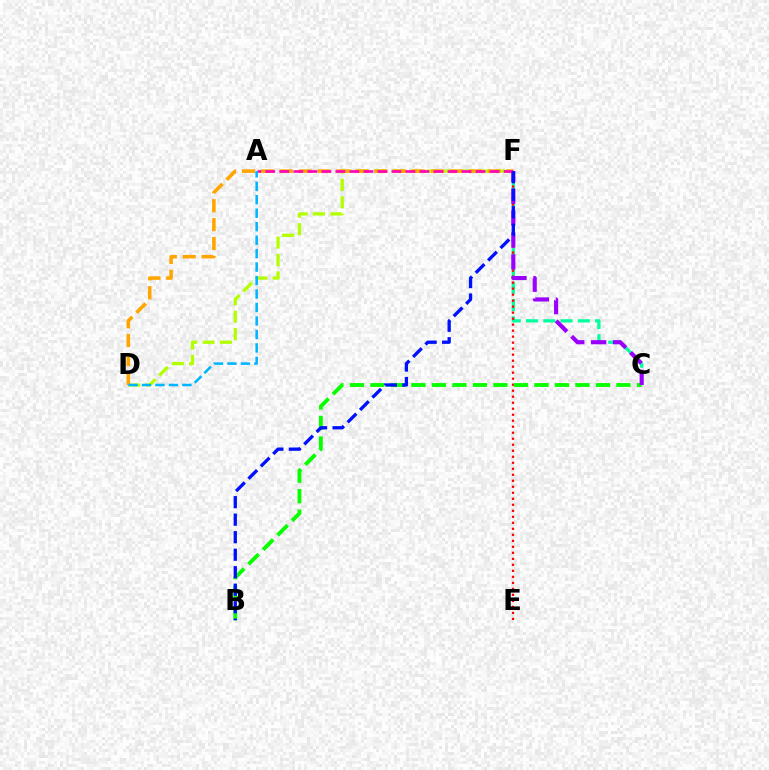{('C', 'F'): [{'color': '#00ff9d', 'line_style': 'dashed', 'thickness': 2.34}, {'color': '#9b00ff', 'line_style': 'dashed', 'thickness': 2.97}], ('D', 'F'): [{'color': '#b3ff00', 'line_style': 'dashed', 'thickness': 2.36}, {'color': '#ffa500', 'line_style': 'dashed', 'thickness': 2.57}], ('E', 'F'): [{'color': '#ff0000', 'line_style': 'dotted', 'thickness': 1.63}], ('B', 'C'): [{'color': '#08ff00', 'line_style': 'dashed', 'thickness': 2.79}], ('A', 'F'): [{'color': '#ff00bd', 'line_style': 'dashed', 'thickness': 1.9}], ('A', 'D'): [{'color': '#00b5ff', 'line_style': 'dashed', 'thickness': 1.83}], ('B', 'F'): [{'color': '#0010ff', 'line_style': 'dashed', 'thickness': 2.38}]}